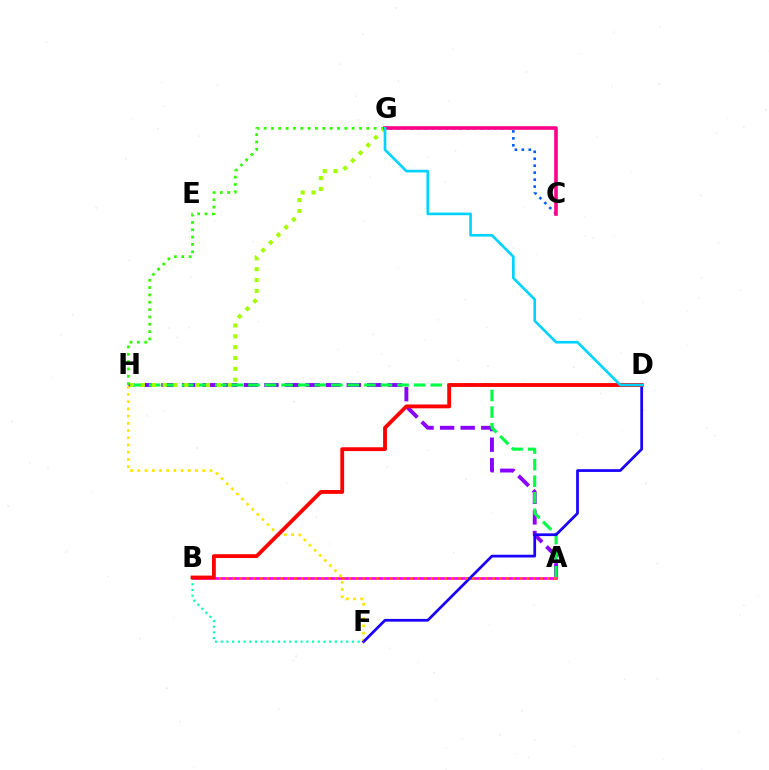{('A', 'H'): [{'color': '#8a00ff', 'line_style': 'dashed', 'thickness': 2.8}, {'color': '#00ff45', 'line_style': 'dashed', 'thickness': 2.25}], ('C', 'G'): [{'color': '#005dff', 'line_style': 'dotted', 'thickness': 1.89}, {'color': '#ff0088', 'line_style': 'solid', 'thickness': 2.59}], ('G', 'H'): [{'color': '#31ff00', 'line_style': 'dotted', 'thickness': 1.99}, {'color': '#a2ff00', 'line_style': 'dotted', 'thickness': 2.95}], ('A', 'B'): [{'color': '#fa00f9', 'line_style': 'solid', 'thickness': 1.96}, {'color': '#ff7000', 'line_style': 'dotted', 'thickness': 1.86}], ('F', 'H'): [{'color': '#ffe600', 'line_style': 'dotted', 'thickness': 1.96}], ('D', 'F'): [{'color': '#1900ff', 'line_style': 'solid', 'thickness': 1.97}], ('B', 'F'): [{'color': '#00ffbb', 'line_style': 'dotted', 'thickness': 1.55}], ('B', 'D'): [{'color': '#ff0000', 'line_style': 'solid', 'thickness': 2.76}], ('D', 'G'): [{'color': '#00d3ff', 'line_style': 'solid', 'thickness': 1.92}]}